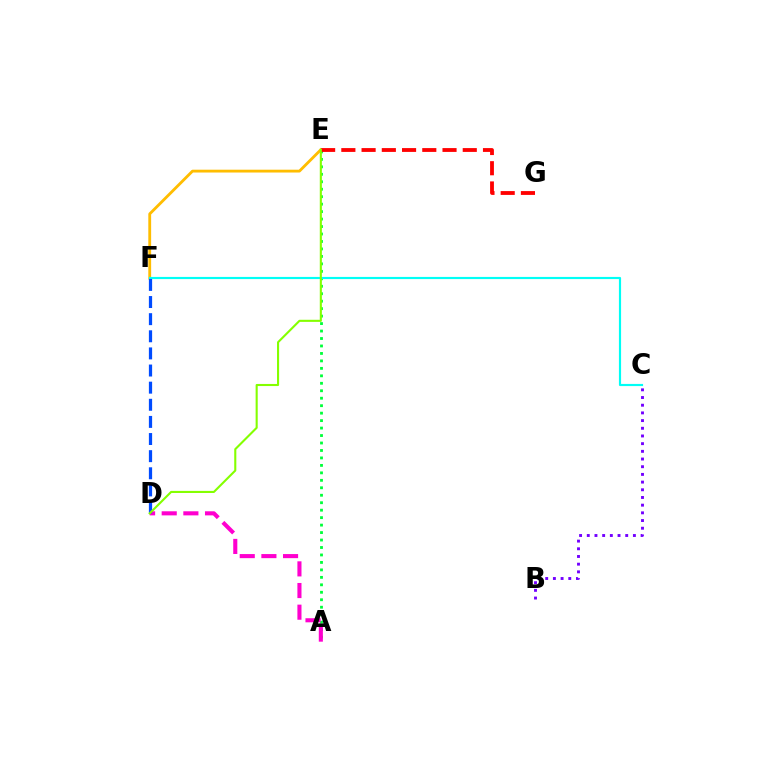{('B', 'C'): [{'color': '#7200ff', 'line_style': 'dotted', 'thickness': 2.09}], ('A', 'E'): [{'color': '#00ff39', 'line_style': 'dotted', 'thickness': 2.03}], ('A', 'D'): [{'color': '#ff00cf', 'line_style': 'dashed', 'thickness': 2.94}], ('E', 'F'): [{'color': '#ffbd00', 'line_style': 'solid', 'thickness': 2.03}], ('E', 'G'): [{'color': '#ff0000', 'line_style': 'dashed', 'thickness': 2.75}], ('C', 'F'): [{'color': '#00fff6', 'line_style': 'solid', 'thickness': 1.56}], ('D', 'F'): [{'color': '#004bff', 'line_style': 'dashed', 'thickness': 2.33}], ('D', 'E'): [{'color': '#84ff00', 'line_style': 'solid', 'thickness': 1.51}]}